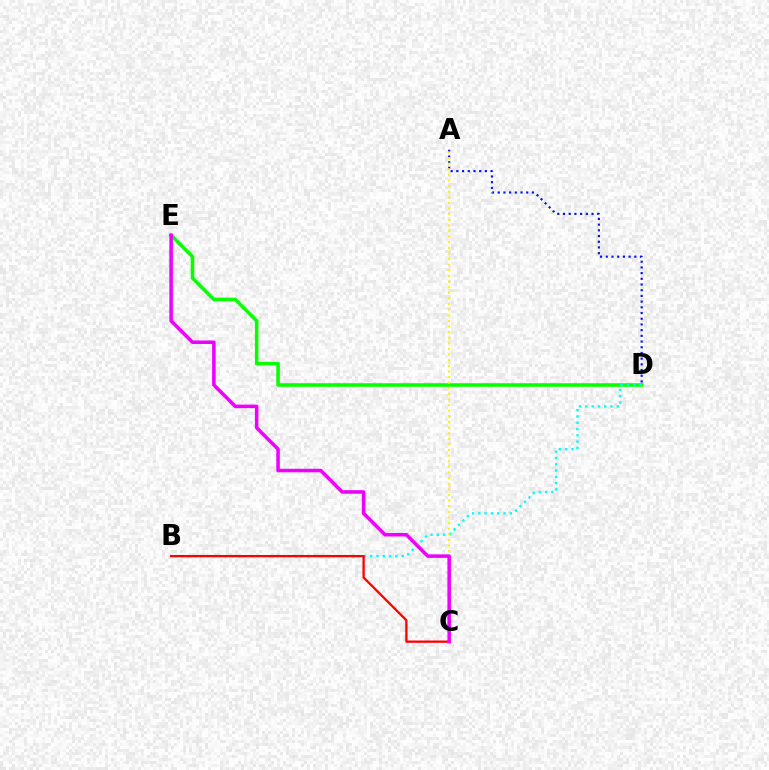{('D', 'E'): [{'color': '#08ff00', 'line_style': 'solid', 'thickness': 2.56}], ('A', 'D'): [{'color': '#0010ff', 'line_style': 'dotted', 'thickness': 1.55}], ('B', 'D'): [{'color': '#00fff6', 'line_style': 'dotted', 'thickness': 1.71}], ('B', 'C'): [{'color': '#ff0000', 'line_style': 'solid', 'thickness': 1.66}], ('A', 'C'): [{'color': '#fcf500', 'line_style': 'dotted', 'thickness': 1.53}], ('C', 'E'): [{'color': '#ee00ff', 'line_style': 'solid', 'thickness': 2.55}]}